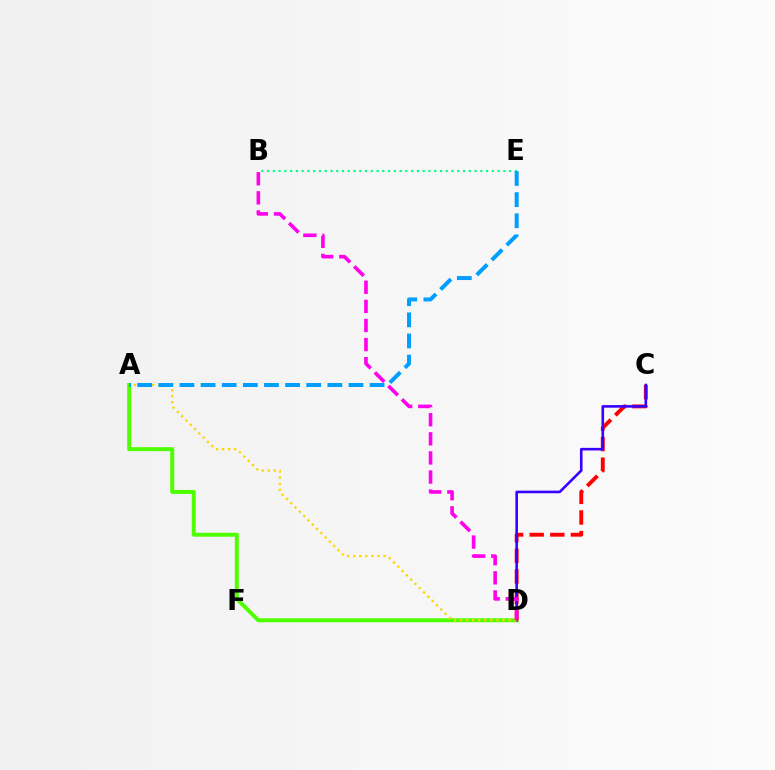{('A', 'D'): [{'color': '#4fff00', 'line_style': 'solid', 'thickness': 2.87}, {'color': '#ffd500', 'line_style': 'dotted', 'thickness': 1.65}], ('C', 'D'): [{'color': '#ff0000', 'line_style': 'dashed', 'thickness': 2.8}, {'color': '#3700ff', 'line_style': 'solid', 'thickness': 1.87}], ('B', 'E'): [{'color': '#00ff86', 'line_style': 'dotted', 'thickness': 1.57}], ('B', 'D'): [{'color': '#ff00ed', 'line_style': 'dashed', 'thickness': 2.59}], ('A', 'E'): [{'color': '#009eff', 'line_style': 'dashed', 'thickness': 2.87}]}